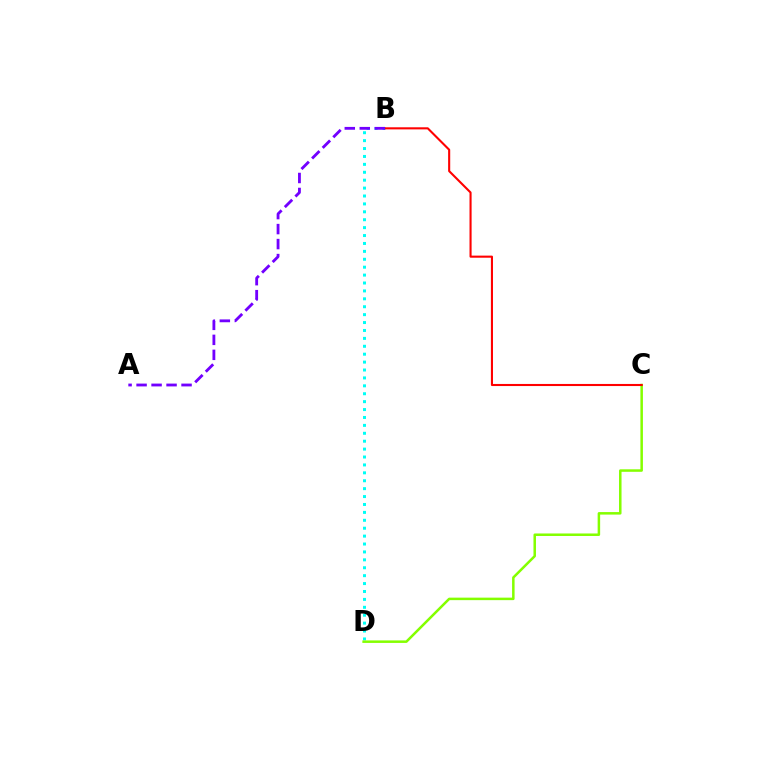{('B', 'D'): [{'color': '#00fff6', 'line_style': 'dotted', 'thickness': 2.15}], ('C', 'D'): [{'color': '#84ff00', 'line_style': 'solid', 'thickness': 1.8}], ('B', 'C'): [{'color': '#ff0000', 'line_style': 'solid', 'thickness': 1.51}], ('A', 'B'): [{'color': '#7200ff', 'line_style': 'dashed', 'thickness': 2.04}]}